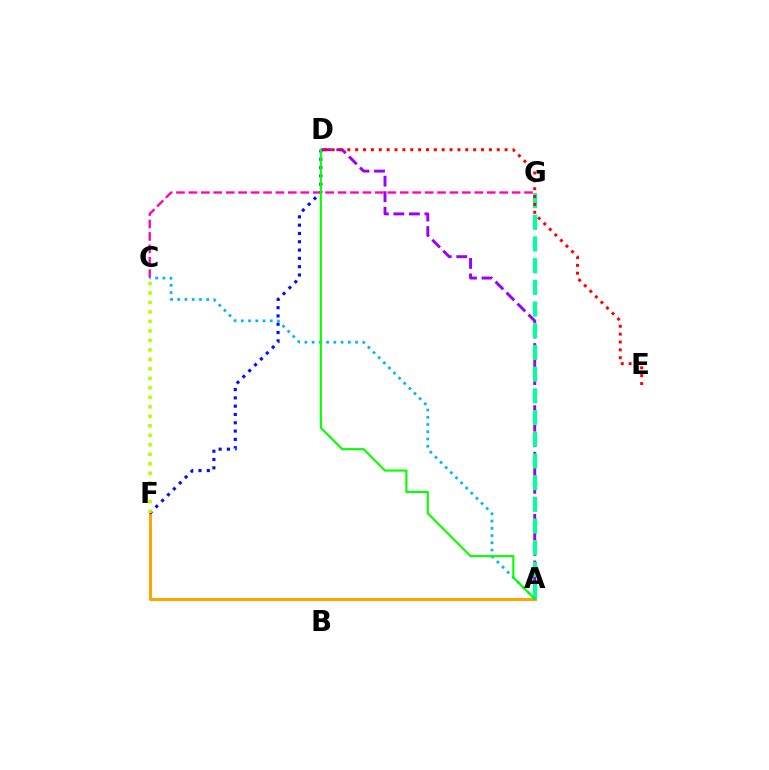{('A', 'F'): [{'color': '#ffa500', 'line_style': 'solid', 'thickness': 2.19}], ('A', 'D'): [{'color': '#9b00ff', 'line_style': 'dashed', 'thickness': 2.11}, {'color': '#08ff00', 'line_style': 'solid', 'thickness': 1.54}], ('A', 'G'): [{'color': '#00ff9d', 'line_style': 'dashed', 'thickness': 2.95}], ('D', 'F'): [{'color': '#0010ff', 'line_style': 'dotted', 'thickness': 2.26}], ('D', 'E'): [{'color': '#ff0000', 'line_style': 'dotted', 'thickness': 2.14}], ('C', 'G'): [{'color': '#ff00bd', 'line_style': 'dashed', 'thickness': 1.69}], ('A', 'C'): [{'color': '#00b5ff', 'line_style': 'dotted', 'thickness': 1.97}], ('C', 'F'): [{'color': '#b3ff00', 'line_style': 'dotted', 'thickness': 2.58}]}